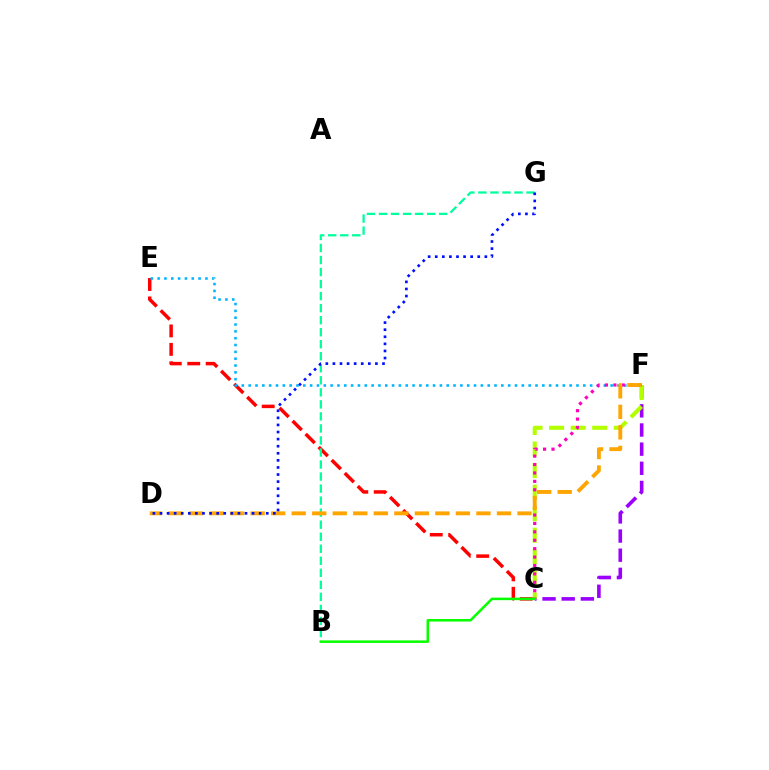{('C', 'F'): [{'color': '#9b00ff', 'line_style': 'dashed', 'thickness': 2.6}, {'color': '#b3ff00', 'line_style': 'dashed', 'thickness': 2.93}, {'color': '#ff00bd', 'line_style': 'dotted', 'thickness': 2.29}], ('C', 'E'): [{'color': '#ff0000', 'line_style': 'dashed', 'thickness': 2.5}], ('E', 'F'): [{'color': '#00b5ff', 'line_style': 'dotted', 'thickness': 1.86}], ('B', 'G'): [{'color': '#00ff9d', 'line_style': 'dashed', 'thickness': 1.63}], ('B', 'C'): [{'color': '#08ff00', 'line_style': 'solid', 'thickness': 1.82}], ('D', 'F'): [{'color': '#ffa500', 'line_style': 'dashed', 'thickness': 2.79}], ('D', 'G'): [{'color': '#0010ff', 'line_style': 'dotted', 'thickness': 1.93}]}